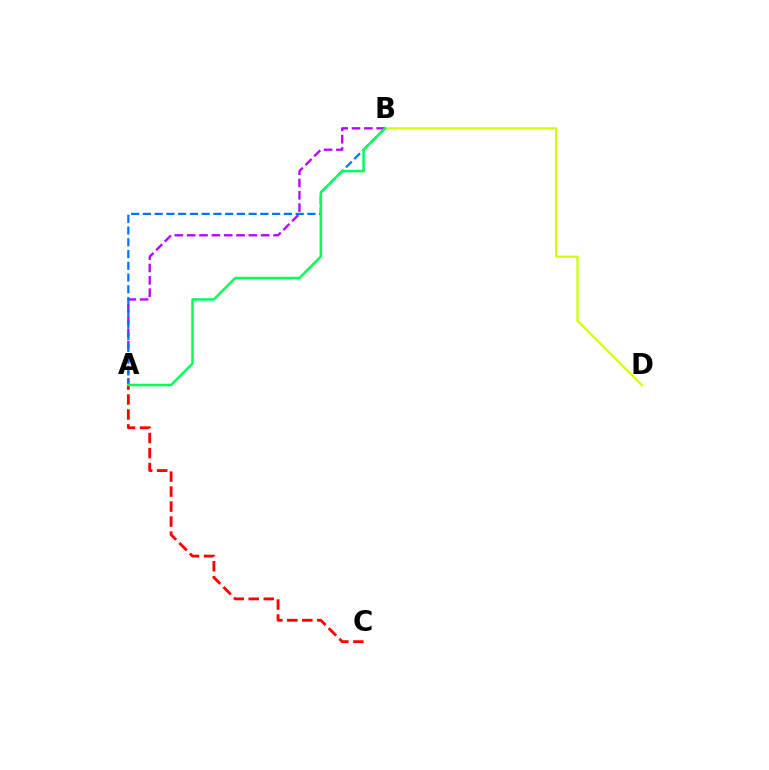{('A', 'C'): [{'color': '#ff0000', 'line_style': 'dashed', 'thickness': 2.04}], ('B', 'D'): [{'color': '#d1ff00', 'line_style': 'solid', 'thickness': 1.61}], ('A', 'B'): [{'color': '#b900ff', 'line_style': 'dashed', 'thickness': 1.68}, {'color': '#0074ff', 'line_style': 'dashed', 'thickness': 1.6}, {'color': '#00ff5c', 'line_style': 'solid', 'thickness': 1.8}]}